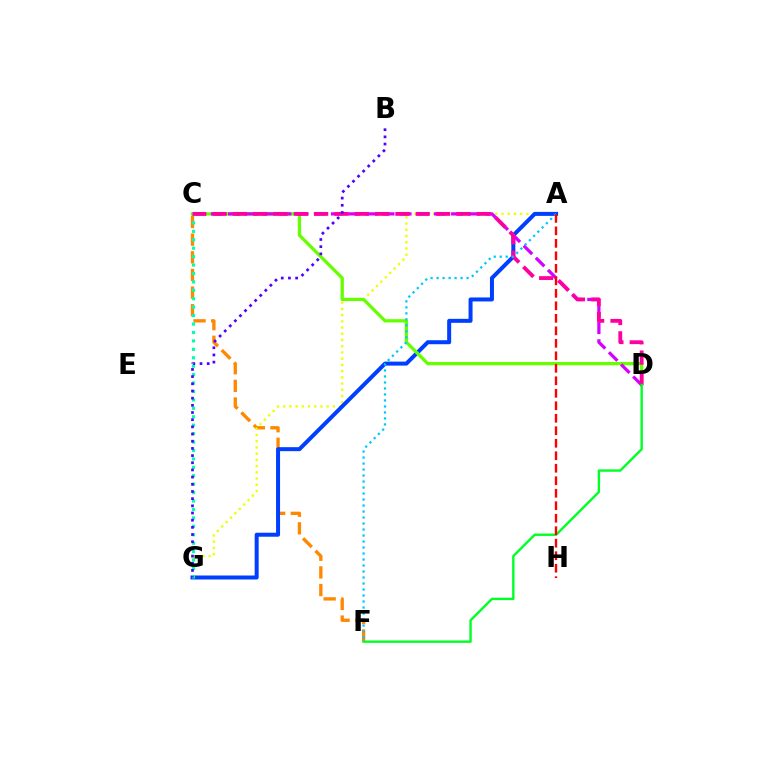{('C', 'F'): [{'color': '#ff8800', 'line_style': 'dashed', 'thickness': 2.4}], ('A', 'G'): [{'color': '#eeff00', 'line_style': 'dotted', 'thickness': 1.69}, {'color': '#003fff', 'line_style': 'solid', 'thickness': 2.88}], ('C', 'D'): [{'color': '#66ff00', 'line_style': 'solid', 'thickness': 2.36}, {'color': '#d600ff', 'line_style': 'dashed', 'thickness': 2.33}, {'color': '#ff00a0', 'line_style': 'dashed', 'thickness': 2.76}], ('C', 'G'): [{'color': '#00ffaf', 'line_style': 'dotted', 'thickness': 2.29}], ('D', 'F'): [{'color': '#00ff27', 'line_style': 'solid', 'thickness': 1.72}], ('A', 'F'): [{'color': '#00c7ff', 'line_style': 'dotted', 'thickness': 1.63}], ('A', 'H'): [{'color': '#ff0000', 'line_style': 'dashed', 'thickness': 1.7}], ('B', 'G'): [{'color': '#4f00ff', 'line_style': 'dotted', 'thickness': 1.95}]}